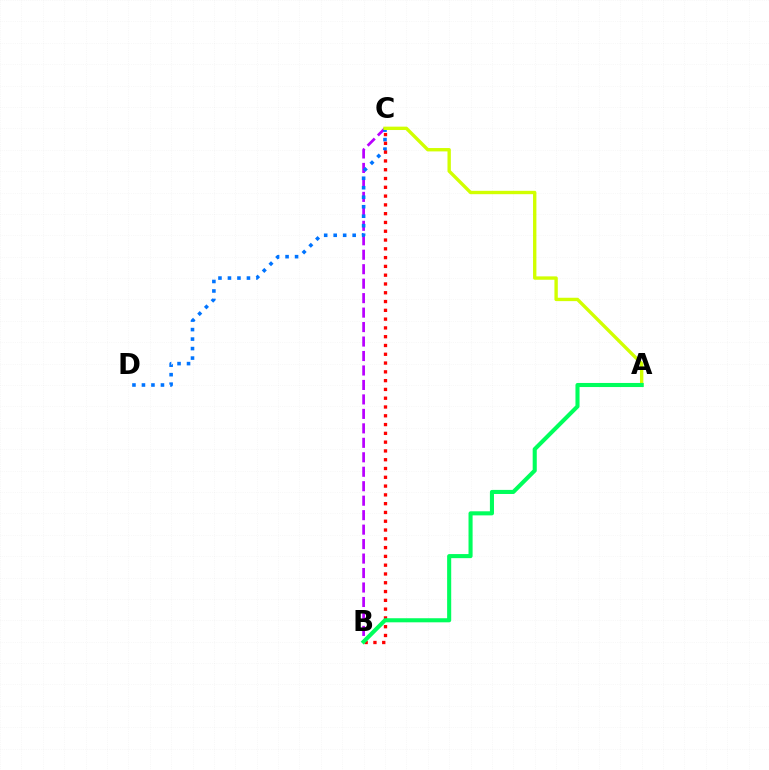{('B', 'C'): [{'color': '#b900ff', 'line_style': 'dashed', 'thickness': 1.97}, {'color': '#ff0000', 'line_style': 'dotted', 'thickness': 2.39}], ('C', 'D'): [{'color': '#0074ff', 'line_style': 'dotted', 'thickness': 2.58}], ('A', 'C'): [{'color': '#d1ff00', 'line_style': 'solid', 'thickness': 2.43}], ('A', 'B'): [{'color': '#00ff5c', 'line_style': 'solid', 'thickness': 2.94}]}